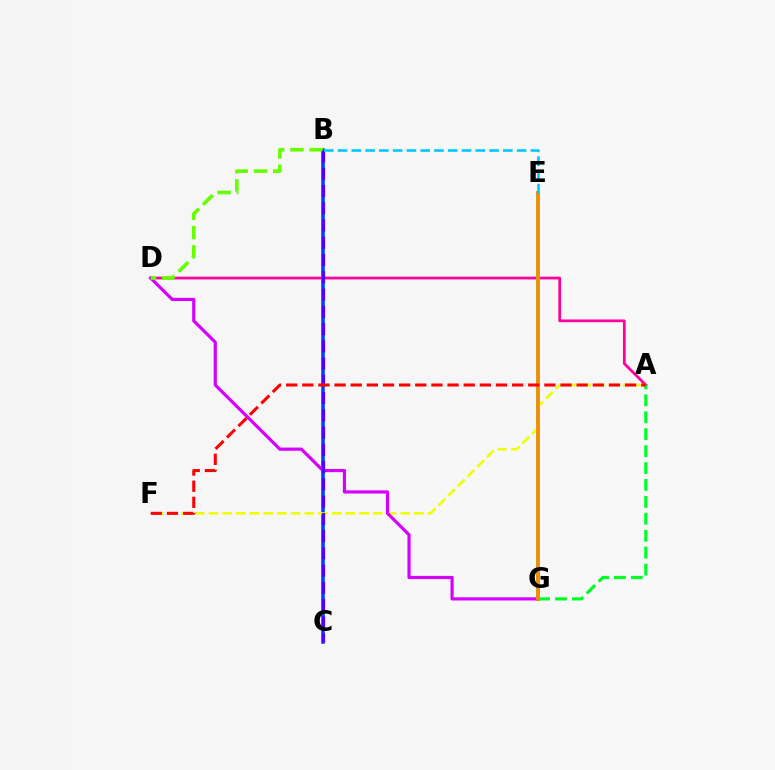{('B', 'C'): [{'color': '#003fff', 'line_style': 'solid', 'thickness': 2.54}, {'color': '#4f00ff', 'line_style': 'dashed', 'thickness': 2.34}], ('A', 'D'): [{'color': '#ff00a0', 'line_style': 'solid', 'thickness': 1.98}], ('E', 'G'): [{'color': '#00ffaf', 'line_style': 'solid', 'thickness': 2.91}, {'color': '#ff8800', 'line_style': 'solid', 'thickness': 2.63}], ('A', 'F'): [{'color': '#eeff00', 'line_style': 'dashed', 'thickness': 1.86}, {'color': '#ff0000', 'line_style': 'dashed', 'thickness': 2.19}], ('D', 'G'): [{'color': '#d600ff', 'line_style': 'solid', 'thickness': 2.29}], ('B', 'D'): [{'color': '#66ff00', 'line_style': 'dashed', 'thickness': 2.62}], ('A', 'G'): [{'color': '#00ff27', 'line_style': 'dashed', 'thickness': 2.3}], ('B', 'E'): [{'color': '#00c7ff', 'line_style': 'dashed', 'thickness': 1.87}]}